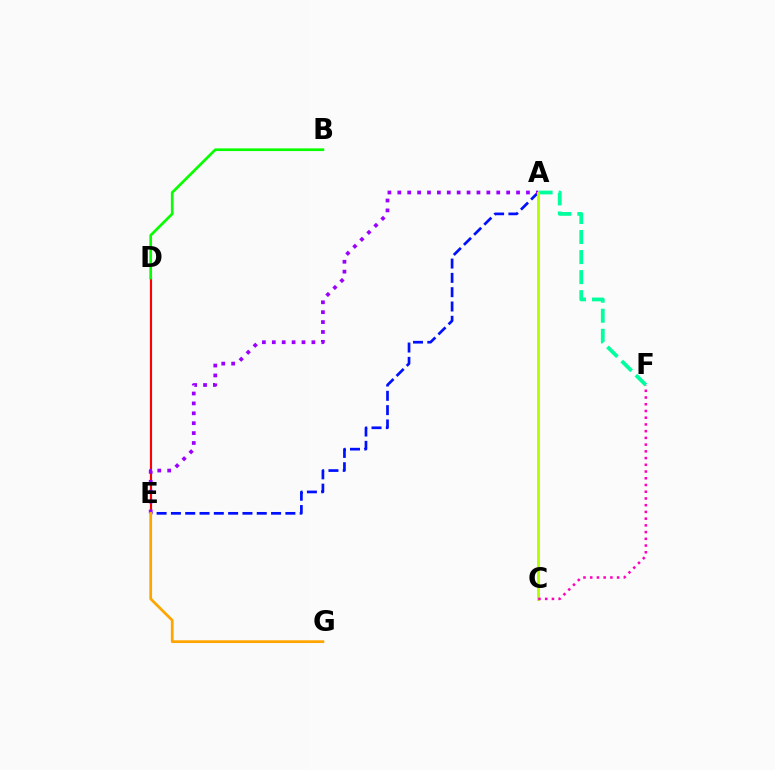{('D', 'E'): [{'color': '#00b5ff', 'line_style': 'solid', 'thickness': 1.56}, {'color': '#ff0000', 'line_style': 'solid', 'thickness': 1.5}], ('A', 'E'): [{'color': '#0010ff', 'line_style': 'dashed', 'thickness': 1.94}, {'color': '#9b00ff', 'line_style': 'dotted', 'thickness': 2.69}], ('A', 'F'): [{'color': '#00ff9d', 'line_style': 'dashed', 'thickness': 2.72}], ('B', 'D'): [{'color': '#08ff00', 'line_style': 'solid', 'thickness': 1.94}], ('A', 'C'): [{'color': '#b3ff00', 'line_style': 'solid', 'thickness': 2.06}], ('E', 'G'): [{'color': '#ffa500', 'line_style': 'solid', 'thickness': 1.97}], ('C', 'F'): [{'color': '#ff00bd', 'line_style': 'dotted', 'thickness': 1.83}]}